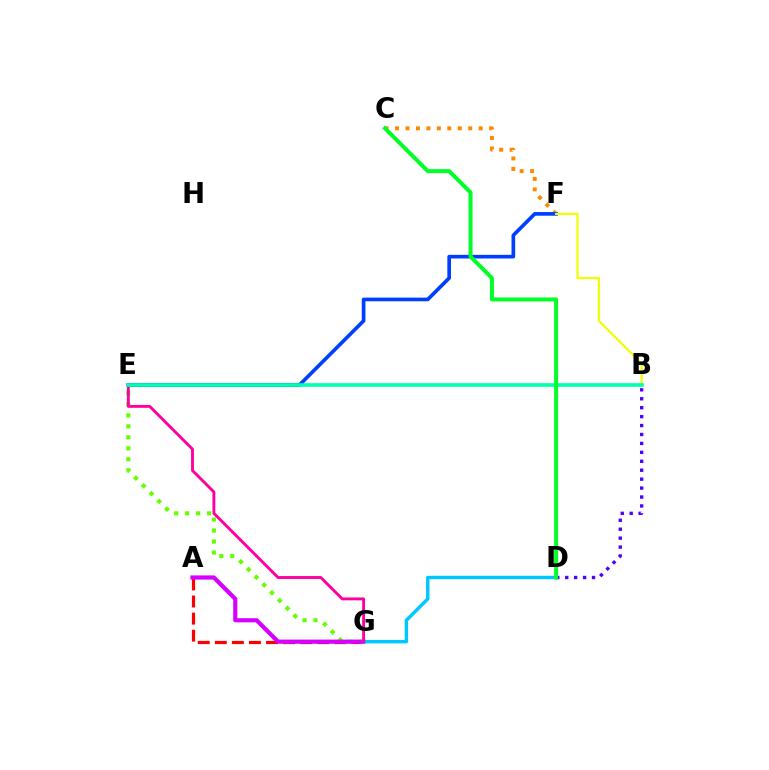{('A', 'G'): [{'color': '#ff0000', 'line_style': 'dashed', 'thickness': 2.32}, {'color': '#d600ff', 'line_style': 'solid', 'thickness': 3.0}], ('E', 'G'): [{'color': '#66ff00', 'line_style': 'dotted', 'thickness': 2.98}, {'color': '#ff00a0', 'line_style': 'solid', 'thickness': 2.08}], ('D', 'G'): [{'color': '#00c7ff', 'line_style': 'solid', 'thickness': 2.48}], ('C', 'F'): [{'color': '#ff8800', 'line_style': 'dotted', 'thickness': 2.84}], ('E', 'F'): [{'color': '#003fff', 'line_style': 'solid', 'thickness': 2.64}], ('B', 'F'): [{'color': '#eeff00', 'line_style': 'solid', 'thickness': 1.58}], ('B', 'D'): [{'color': '#4f00ff', 'line_style': 'dotted', 'thickness': 2.43}], ('B', 'E'): [{'color': '#00ffaf', 'line_style': 'solid', 'thickness': 2.6}], ('C', 'D'): [{'color': '#00ff27', 'line_style': 'solid', 'thickness': 2.86}]}